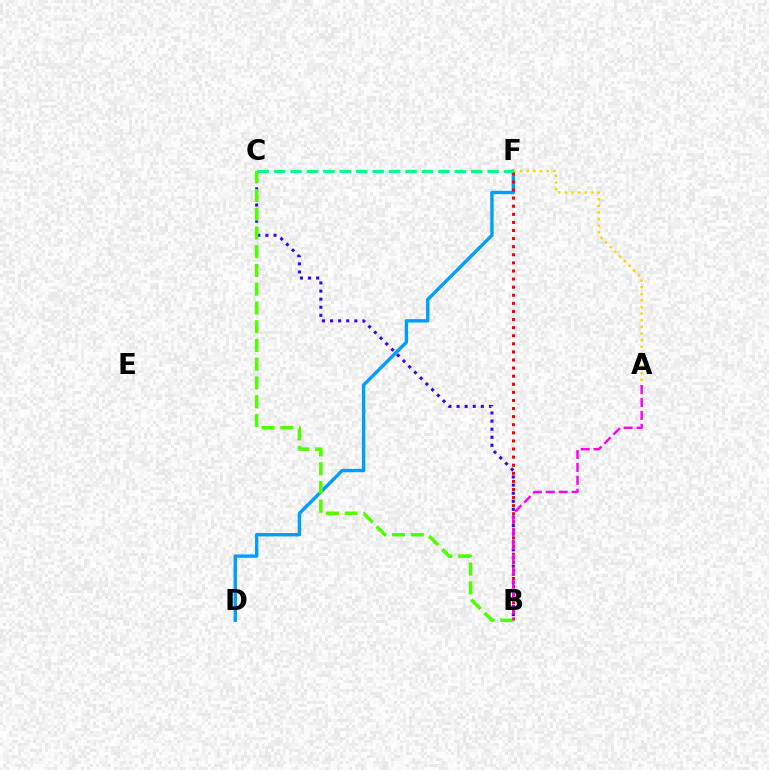{('B', 'C'): [{'color': '#3700ff', 'line_style': 'dotted', 'thickness': 2.2}, {'color': '#4fff00', 'line_style': 'dashed', 'thickness': 2.55}], ('D', 'F'): [{'color': '#009eff', 'line_style': 'solid', 'thickness': 2.44}], ('B', 'F'): [{'color': '#ff0000', 'line_style': 'dotted', 'thickness': 2.2}], ('A', 'F'): [{'color': '#ffd500', 'line_style': 'dotted', 'thickness': 1.8}], ('A', 'B'): [{'color': '#ff00ed', 'line_style': 'dashed', 'thickness': 1.76}], ('C', 'F'): [{'color': '#00ff86', 'line_style': 'dashed', 'thickness': 2.23}]}